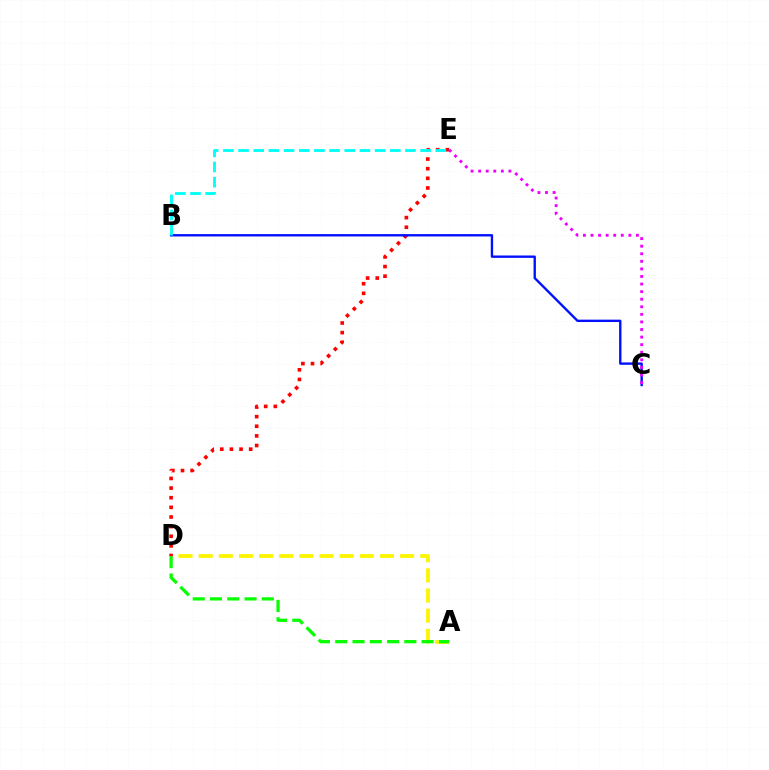{('A', 'D'): [{'color': '#fcf500', 'line_style': 'dashed', 'thickness': 2.74}, {'color': '#08ff00', 'line_style': 'dashed', 'thickness': 2.35}], ('D', 'E'): [{'color': '#ff0000', 'line_style': 'dotted', 'thickness': 2.62}], ('B', 'C'): [{'color': '#0010ff', 'line_style': 'solid', 'thickness': 1.7}], ('B', 'E'): [{'color': '#00fff6', 'line_style': 'dashed', 'thickness': 2.06}], ('C', 'E'): [{'color': '#ee00ff', 'line_style': 'dotted', 'thickness': 2.06}]}